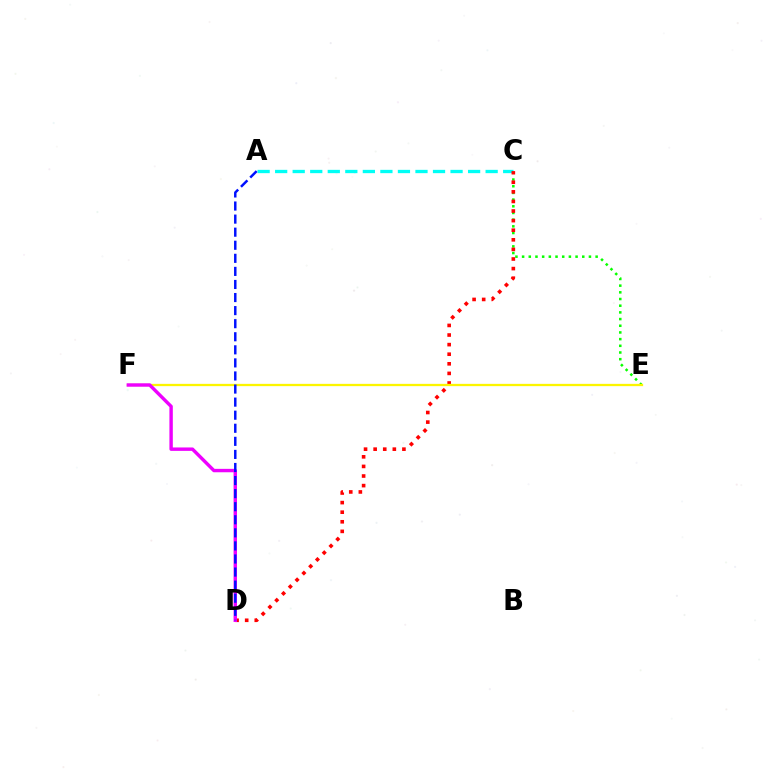{('A', 'C'): [{'color': '#00fff6', 'line_style': 'dashed', 'thickness': 2.38}], ('C', 'E'): [{'color': '#08ff00', 'line_style': 'dotted', 'thickness': 1.82}], ('C', 'D'): [{'color': '#ff0000', 'line_style': 'dotted', 'thickness': 2.61}], ('E', 'F'): [{'color': '#fcf500', 'line_style': 'solid', 'thickness': 1.64}], ('D', 'F'): [{'color': '#ee00ff', 'line_style': 'solid', 'thickness': 2.46}], ('A', 'D'): [{'color': '#0010ff', 'line_style': 'dashed', 'thickness': 1.78}]}